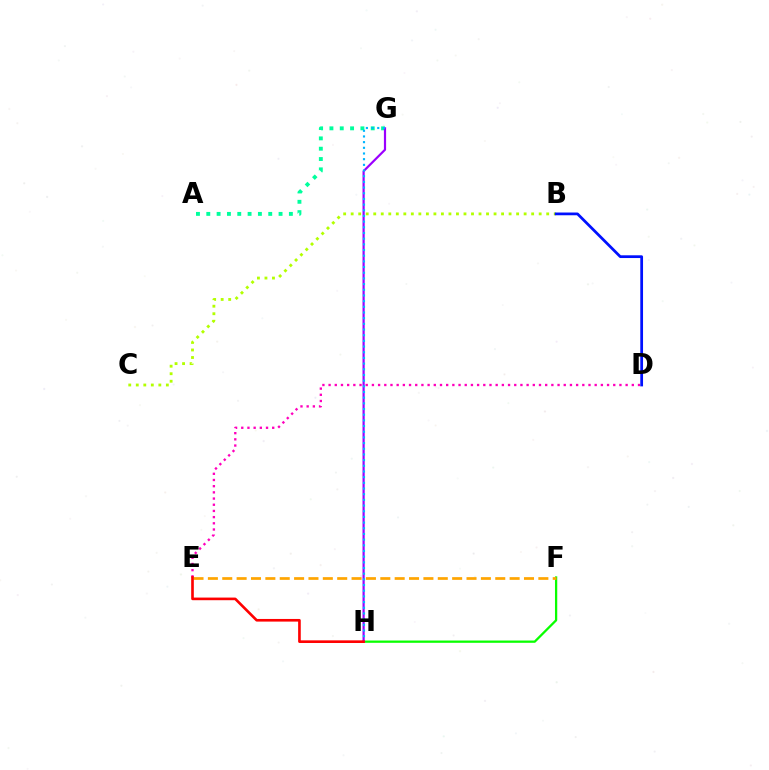{('F', 'H'): [{'color': '#08ff00', 'line_style': 'solid', 'thickness': 1.64}], ('D', 'E'): [{'color': '#ff00bd', 'line_style': 'dotted', 'thickness': 1.68}], ('A', 'G'): [{'color': '#00ff9d', 'line_style': 'dotted', 'thickness': 2.81}], ('G', 'H'): [{'color': '#9b00ff', 'line_style': 'solid', 'thickness': 1.58}, {'color': '#00b5ff', 'line_style': 'dotted', 'thickness': 1.54}], ('B', 'C'): [{'color': '#b3ff00', 'line_style': 'dotted', 'thickness': 2.04}], ('B', 'D'): [{'color': '#0010ff', 'line_style': 'solid', 'thickness': 1.98}], ('E', 'F'): [{'color': '#ffa500', 'line_style': 'dashed', 'thickness': 1.95}], ('E', 'H'): [{'color': '#ff0000', 'line_style': 'solid', 'thickness': 1.9}]}